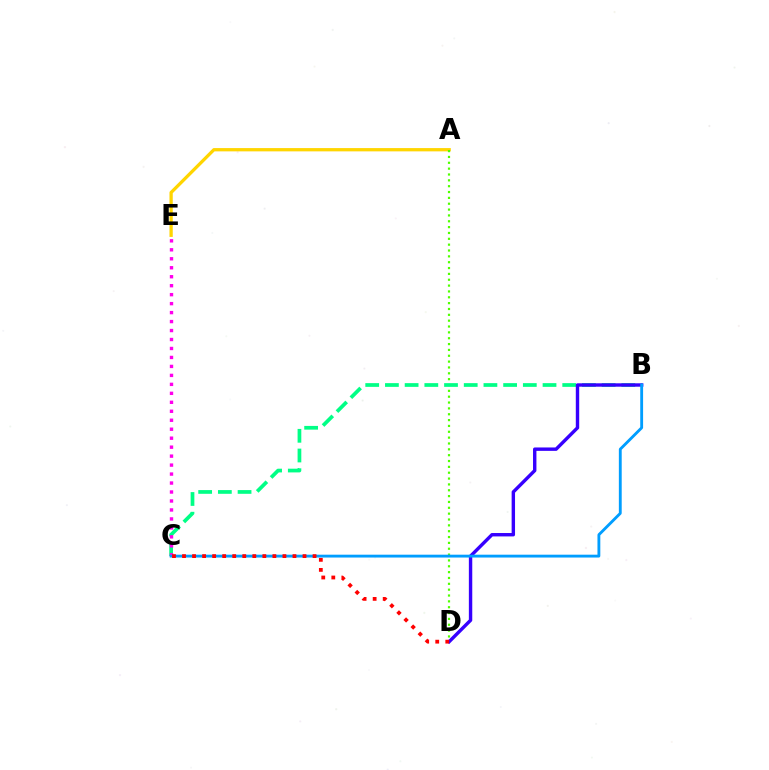{('A', 'E'): [{'color': '#ffd500', 'line_style': 'solid', 'thickness': 2.36}], ('A', 'D'): [{'color': '#4fff00', 'line_style': 'dotted', 'thickness': 1.59}], ('B', 'C'): [{'color': '#00ff86', 'line_style': 'dashed', 'thickness': 2.68}, {'color': '#009eff', 'line_style': 'solid', 'thickness': 2.05}], ('C', 'E'): [{'color': '#ff00ed', 'line_style': 'dotted', 'thickness': 2.44}], ('B', 'D'): [{'color': '#3700ff', 'line_style': 'solid', 'thickness': 2.45}], ('C', 'D'): [{'color': '#ff0000', 'line_style': 'dotted', 'thickness': 2.73}]}